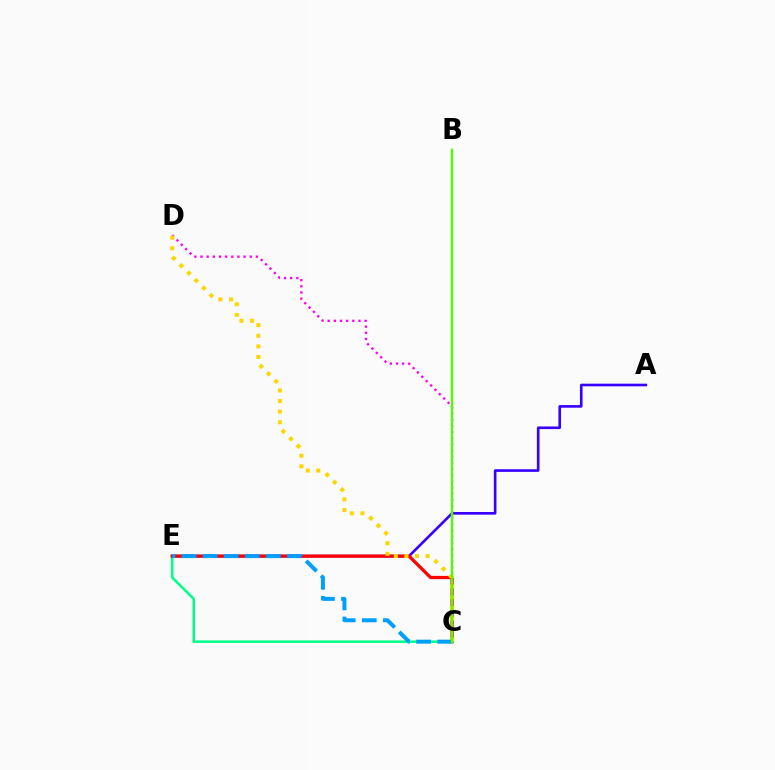{('A', 'E'): [{'color': '#3700ff', 'line_style': 'solid', 'thickness': 1.9}], ('C', 'D'): [{'color': '#ff00ed', 'line_style': 'dotted', 'thickness': 1.67}, {'color': '#ffd500', 'line_style': 'dotted', 'thickness': 2.88}], ('C', 'E'): [{'color': '#00ff86', 'line_style': 'solid', 'thickness': 1.82}, {'color': '#ff0000', 'line_style': 'solid', 'thickness': 2.34}, {'color': '#009eff', 'line_style': 'dashed', 'thickness': 2.86}], ('B', 'C'): [{'color': '#4fff00', 'line_style': 'solid', 'thickness': 1.72}]}